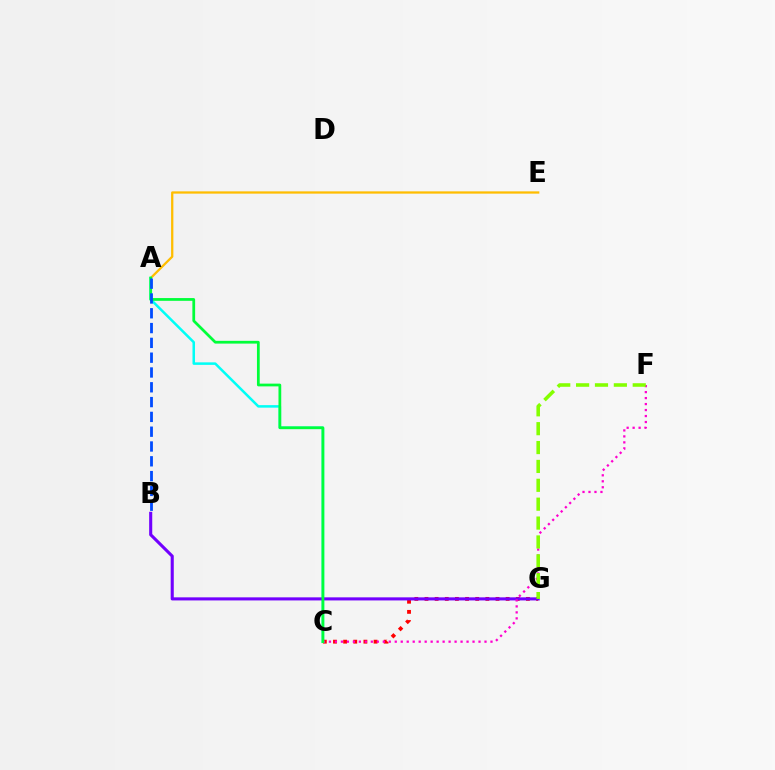{('A', 'E'): [{'color': '#ffbd00', 'line_style': 'solid', 'thickness': 1.64}], ('A', 'C'): [{'color': '#00fff6', 'line_style': 'solid', 'thickness': 1.81}, {'color': '#00ff39', 'line_style': 'solid', 'thickness': 1.98}], ('C', 'G'): [{'color': '#ff0000', 'line_style': 'dotted', 'thickness': 2.76}], ('B', 'G'): [{'color': '#7200ff', 'line_style': 'solid', 'thickness': 2.22}], ('C', 'F'): [{'color': '#ff00cf', 'line_style': 'dotted', 'thickness': 1.63}], ('A', 'B'): [{'color': '#004bff', 'line_style': 'dashed', 'thickness': 2.01}], ('F', 'G'): [{'color': '#84ff00', 'line_style': 'dashed', 'thickness': 2.56}]}